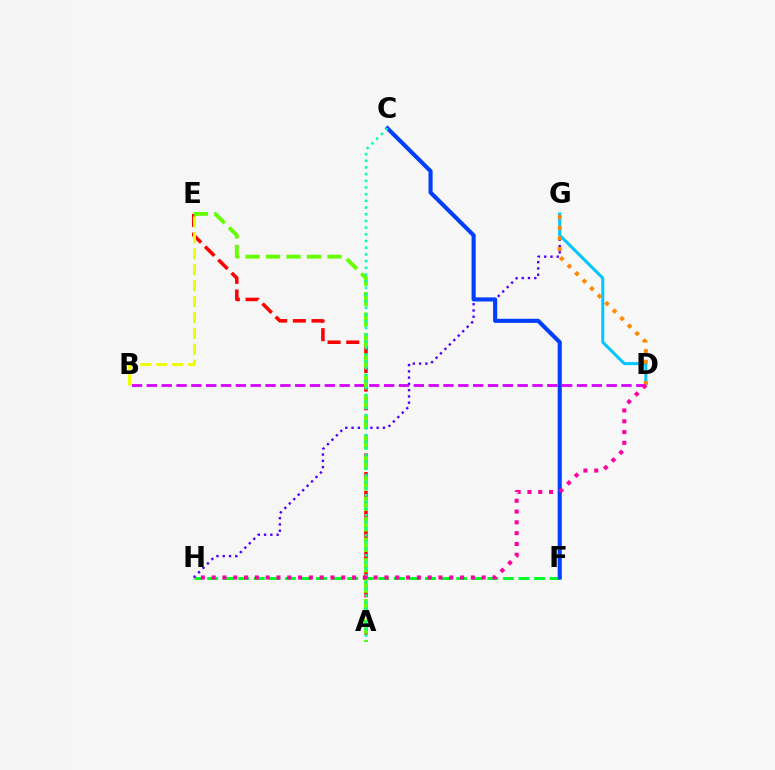{('F', 'H'): [{'color': '#00ff27', 'line_style': 'dashed', 'thickness': 2.11}], ('A', 'E'): [{'color': '#ff0000', 'line_style': 'dashed', 'thickness': 2.54}, {'color': '#66ff00', 'line_style': 'dashed', 'thickness': 2.78}], ('B', 'D'): [{'color': '#d600ff', 'line_style': 'dashed', 'thickness': 2.01}], ('G', 'H'): [{'color': '#4f00ff', 'line_style': 'dotted', 'thickness': 1.7}], ('D', 'G'): [{'color': '#00c7ff', 'line_style': 'solid', 'thickness': 2.15}, {'color': '#ff8800', 'line_style': 'dotted', 'thickness': 2.88}], ('B', 'E'): [{'color': '#eeff00', 'line_style': 'dashed', 'thickness': 2.16}], ('C', 'F'): [{'color': '#003fff', 'line_style': 'solid', 'thickness': 2.95}], ('A', 'C'): [{'color': '#00ffaf', 'line_style': 'dotted', 'thickness': 1.82}], ('D', 'H'): [{'color': '#ff00a0', 'line_style': 'dotted', 'thickness': 2.93}]}